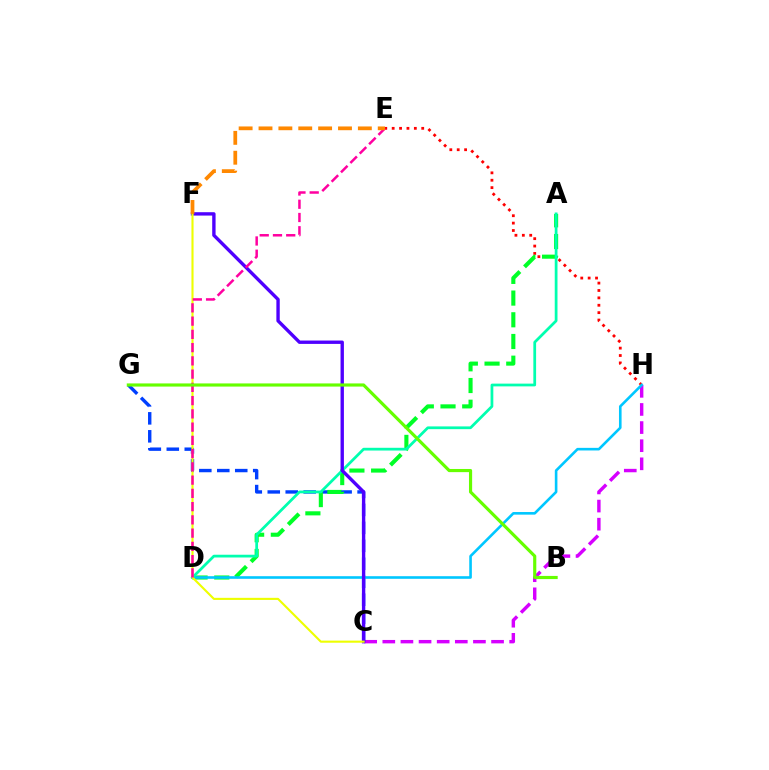{('E', 'H'): [{'color': '#ff0000', 'line_style': 'dotted', 'thickness': 2.01}], ('C', 'H'): [{'color': '#d600ff', 'line_style': 'dashed', 'thickness': 2.46}], ('C', 'G'): [{'color': '#003fff', 'line_style': 'dashed', 'thickness': 2.44}], ('A', 'D'): [{'color': '#00ff27', 'line_style': 'dashed', 'thickness': 2.95}, {'color': '#00ffaf', 'line_style': 'solid', 'thickness': 1.98}], ('D', 'H'): [{'color': '#00c7ff', 'line_style': 'solid', 'thickness': 1.88}], ('C', 'F'): [{'color': '#4f00ff', 'line_style': 'solid', 'thickness': 2.43}, {'color': '#eeff00', 'line_style': 'solid', 'thickness': 1.52}], ('D', 'E'): [{'color': '#ff00a0', 'line_style': 'dashed', 'thickness': 1.8}], ('E', 'F'): [{'color': '#ff8800', 'line_style': 'dashed', 'thickness': 2.7}], ('B', 'G'): [{'color': '#66ff00', 'line_style': 'solid', 'thickness': 2.27}]}